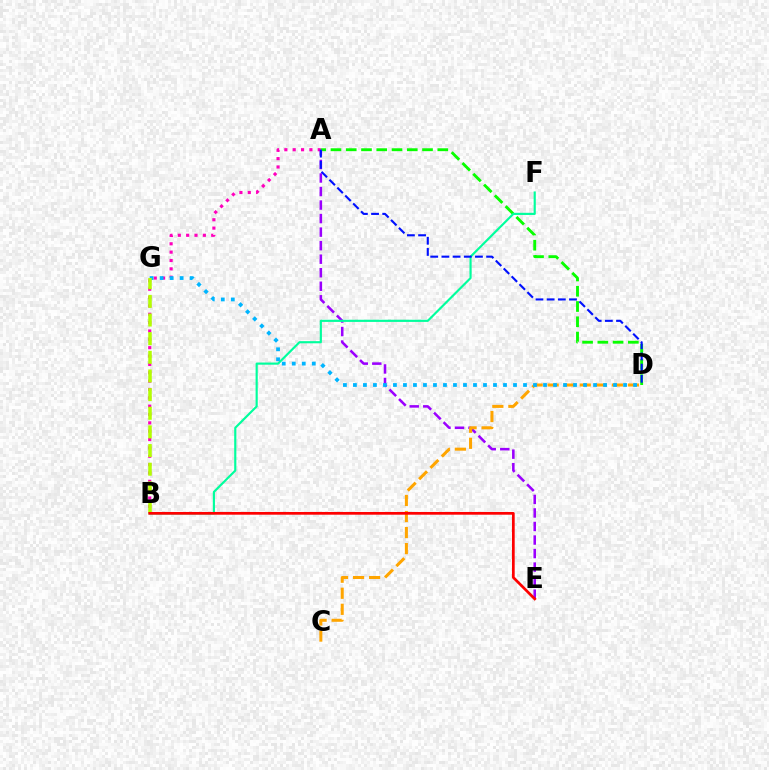{('A', 'B'): [{'color': '#ff00bd', 'line_style': 'dotted', 'thickness': 2.27}], ('A', 'D'): [{'color': '#08ff00', 'line_style': 'dashed', 'thickness': 2.07}, {'color': '#0010ff', 'line_style': 'dashed', 'thickness': 1.52}], ('A', 'E'): [{'color': '#9b00ff', 'line_style': 'dashed', 'thickness': 1.84}], ('B', 'F'): [{'color': '#00ff9d', 'line_style': 'solid', 'thickness': 1.55}], ('C', 'D'): [{'color': '#ffa500', 'line_style': 'dashed', 'thickness': 2.18}], ('D', 'G'): [{'color': '#00b5ff', 'line_style': 'dotted', 'thickness': 2.72}], ('B', 'G'): [{'color': '#b3ff00', 'line_style': 'dashed', 'thickness': 2.53}], ('B', 'E'): [{'color': '#ff0000', 'line_style': 'solid', 'thickness': 1.96}]}